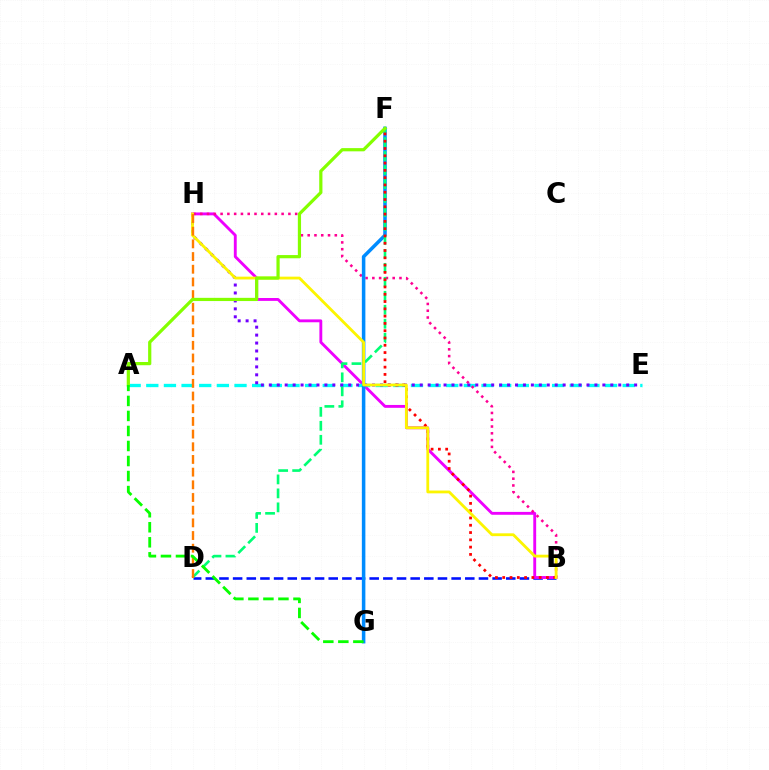{('B', 'D'): [{'color': '#0010ff', 'line_style': 'dashed', 'thickness': 1.86}], ('B', 'H'): [{'color': '#ee00ff', 'line_style': 'solid', 'thickness': 2.07}, {'color': '#ff0094', 'line_style': 'dotted', 'thickness': 1.84}, {'color': '#fcf500', 'line_style': 'solid', 'thickness': 2.02}], ('A', 'E'): [{'color': '#00fff6', 'line_style': 'dashed', 'thickness': 2.4}], ('F', 'G'): [{'color': '#008cff', 'line_style': 'solid', 'thickness': 2.54}], ('D', 'F'): [{'color': '#00ff74', 'line_style': 'dashed', 'thickness': 1.9}], ('E', 'H'): [{'color': '#7200ff', 'line_style': 'dotted', 'thickness': 2.16}], ('B', 'F'): [{'color': '#ff0000', 'line_style': 'dotted', 'thickness': 1.98}], ('D', 'H'): [{'color': '#ff7c00', 'line_style': 'dashed', 'thickness': 1.72}], ('A', 'F'): [{'color': '#84ff00', 'line_style': 'solid', 'thickness': 2.31}], ('A', 'G'): [{'color': '#08ff00', 'line_style': 'dashed', 'thickness': 2.04}]}